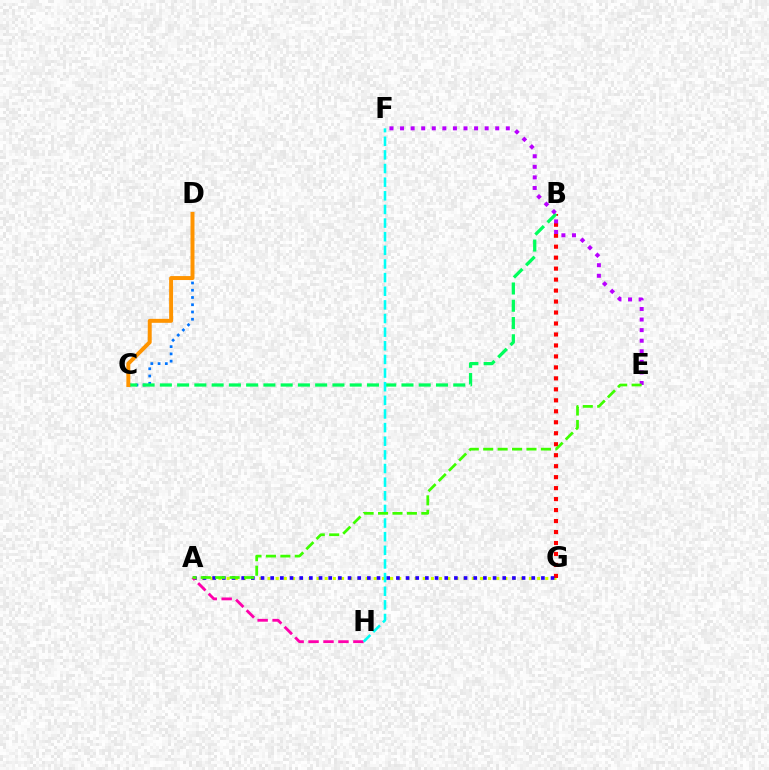{('C', 'D'): [{'color': '#0074ff', 'line_style': 'dotted', 'thickness': 1.97}, {'color': '#ff9400', 'line_style': 'solid', 'thickness': 2.85}], ('A', 'G'): [{'color': '#d1ff00', 'line_style': 'dotted', 'thickness': 2.22}, {'color': '#2500ff', 'line_style': 'dotted', 'thickness': 2.63}], ('B', 'G'): [{'color': '#ff0000', 'line_style': 'dotted', 'thickness': 2.98}], ('B', 'C'): [{'color': '#00ff5c', 'line_style': 'dashed', 'thickness': 2.34}], ('A', 'H'): [{'color': '#ff00ac', 'line_style': 'dashed', 'thickness': 2.03}], ('E', 'F'): [{'color': '#b900ff', 'line_style': 'dotted', 'thickness': 2.87}], ('F', 'H'): [{'color': '#00fff6', 'line_style': 'dashed', 'thickness': 1.85}], ('A', 'E'): [{'color': '#3dff00', 'line_style': 'dashed', 'thickness': 1.96}]}